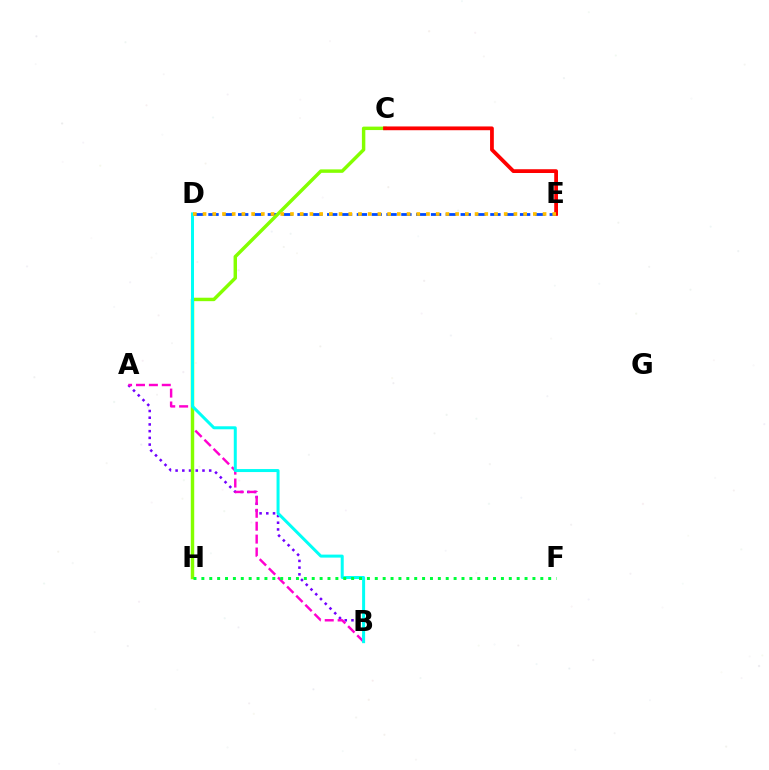{('A', 'B'): [{'color': '#7200ff', 'line_style': 'dotted', 'thickness': 1.83}, {'color': '#ff00cf', 'line_style': 'dashed', 'thickness': 1.75}], ('D', 'E'): [{'color': '#004bff', 'line_style': 'dashed', 'thickness': 2.02}, {'color': '#ffbd00', 'line_style': 'dotted', 'thickness': 2.64}], ('C', 'H'): [{'color': '#84ff00', 'line_style': 'solid', 'thickness': 2.48}], ('B', 'D'): [{'color': '#00fff6', 'line_style': 'solid', 'thickness': 2.16}], ('F', 'H'): [{'color': '#00ff39', 'line_style': 'dotted', 'thickness': 2.14}], ('C', 'E'): [{'color': '#ff0000', 'line_style': 'solid', 'thickness': 2.72}]}